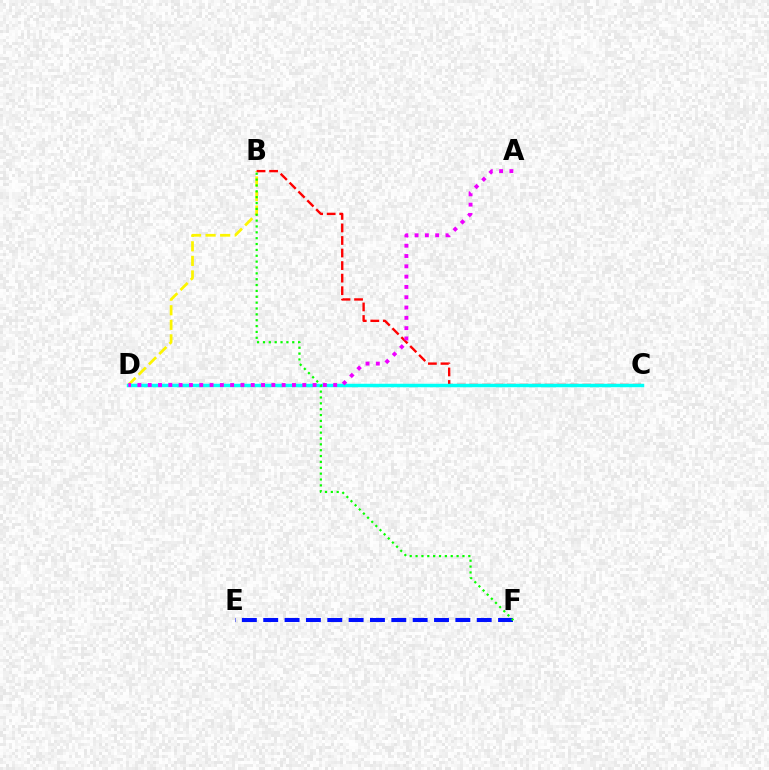{('E', 'F'): [{'color': '#0010ff', 'line_style': 'dashed', 'thickness': 2.9}], ('B', 'D'): [{'color': '#fcf500', 'line_style': 'dashed', 'thickness': 1.98}], ('B', 'C'): [{'color': '#ff0000', 'line_style': 'dashed', 'thickness': 1.7}], ('C', 'D'): [{'color': '#00fff6', 'line_style': 'solid', 'thickness': 2.5}], ('B', 'F'): [{'color': '#08ff00', 'line_style': 'dotted', 'thickness': 1.59}], ('A', 'D'): [{'color': '#ee00ff', 'line_style': 'dotted', 'thickness': 2.8}]}